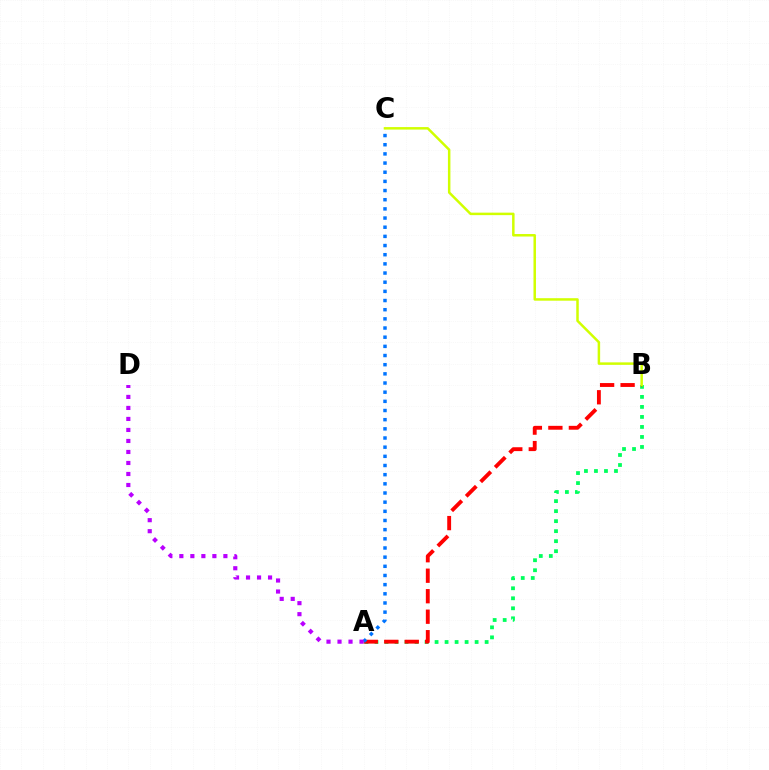{('A', 'B'): [{'color': '#00ff5c', 'line_style': 'dotted', 'thickness': 2.72}, {'color': '#ff0000', 'line_style': 'dashed', 'thickness': 2.78}], ('B', 'C'): [{'color': '#d1ff00', 'line_style': 'solid', 'thickness': 1.79}], ('A', 'C'): [{'color': '#0074ff', 'line_style': 'dotted', 'thickness': 2.49}], ('A', 'D'): [{'color': '#b900ff', 'line_style': 'dotted', 'thickness': 2.99}]}